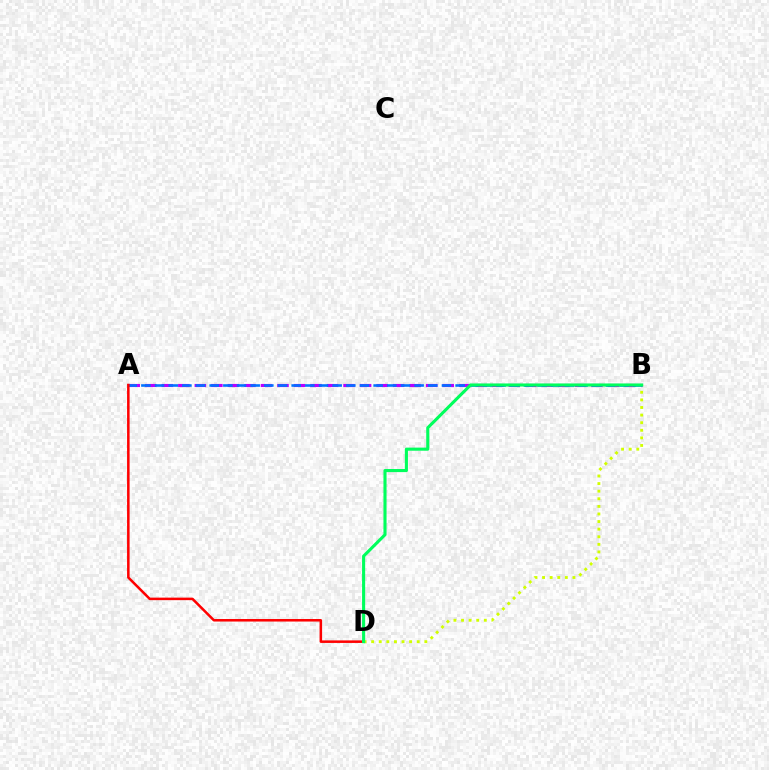{('A', 'B'): [{'color': '#b900ff', 'line_style': 'dashed', 'thickness': 2.24}, {'color': '#0074ff', 'line_style': 'dashed', 'thickness': 1.86}], ('A', 'D'): [{'color': '#ff0000', 'line_style': 'solid', 'thickness': 1.82}], ('B', 'D'): [{'color': '#d1ff00', 'line_style': 'dotted', 'thickness': 2.06}, {'color': '#00ff5c', 'line_style': 'solid', 'thickness': 2.23}]}